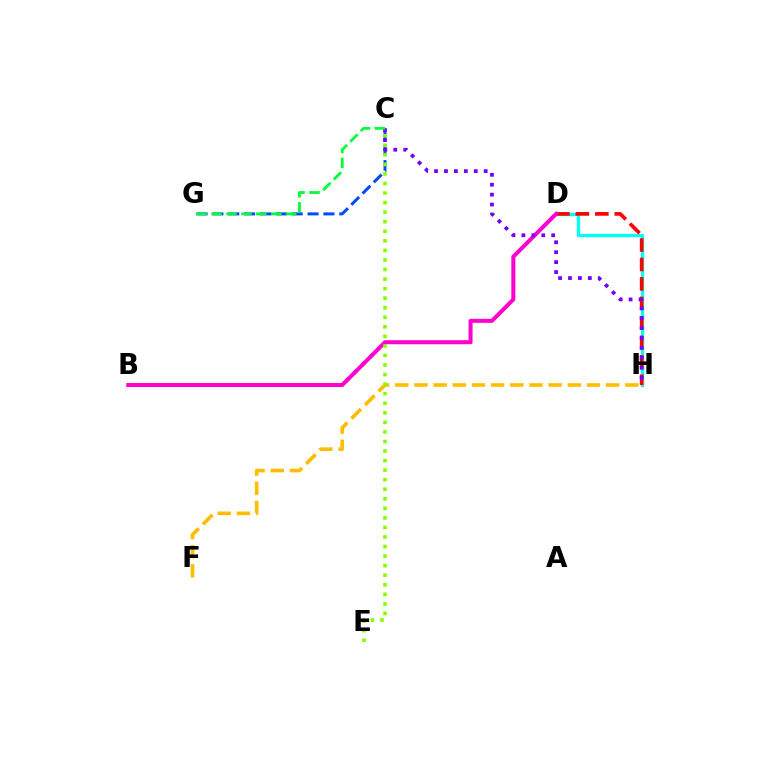{('D', 'H'): [{'color': '#00fff6', 'line_style': 'solid', 'thickness': 2.4}, {'color': '#ff0000', 'line_style': 'dashed', 'thickness': 2.64}], ('C', 'G'): [{'color': '#004bff', 'line_style': 'dashed', 'thickness': 2.15}, {'color': '#00ff39', 'line_style': 'dashed', 'thickness': 2.03}], ('B', 'D'): [{'color': '#ff00cf', 'line_style': 'solid', 'thickness': 2.9}], ('C', 'H'): [{'color': '#7200ff', 'line_style': 'dotted', 'thickness': 2.7}], ('F', 'H'): [{'color': '#ffbd00', 'line_style': 'dashed', 'thickness': 2.6}], ('C', 'E'): [{'color': '#84ff00', 'line_style': 'dotted', 'thickness': 2.6}]}